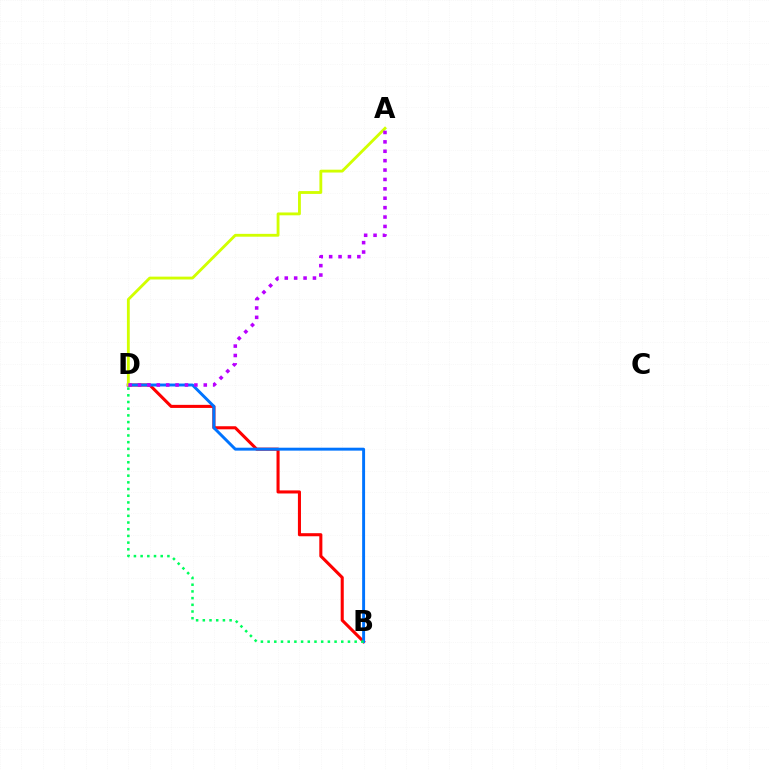{('B', 'D'): [{'color': '#ff0000', 'line_style': 'solid', 'thickness': 2.21}, {'color': '#0074ff', 'line_style': 'solid', 'thickness': 2.1}, {'color': '#00ff5c', 'line_style': 'dotted', 'thickness': 1.82}], ('A', 'D'): [{'color': '#d1ff00', 'line_style': 'solid', 'thickness': 2.05}, {'color': '#b900ff', 'line_style': 'dotted', 'thickness': 2.55}]}